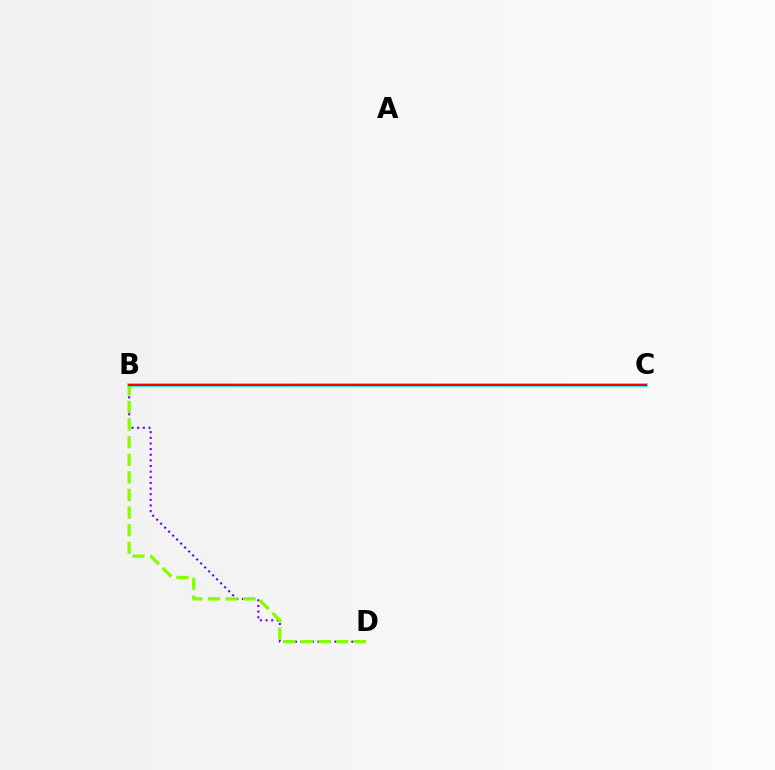{('B', 'D'): [{'color': '#7200ff', 'line_style': 'dotted', 'thickness': 1.53}, {'color': '#84ff00', 'line_style': 'dashed', 'thickness': 2.39}], ('B', 'C'): [{'color': '#00fff6', 'line_style': 'solid', 'thickness': 2.62}, {'color': '#ff0000', 'line_style': 'solid', 'thickness': 1.56}]}